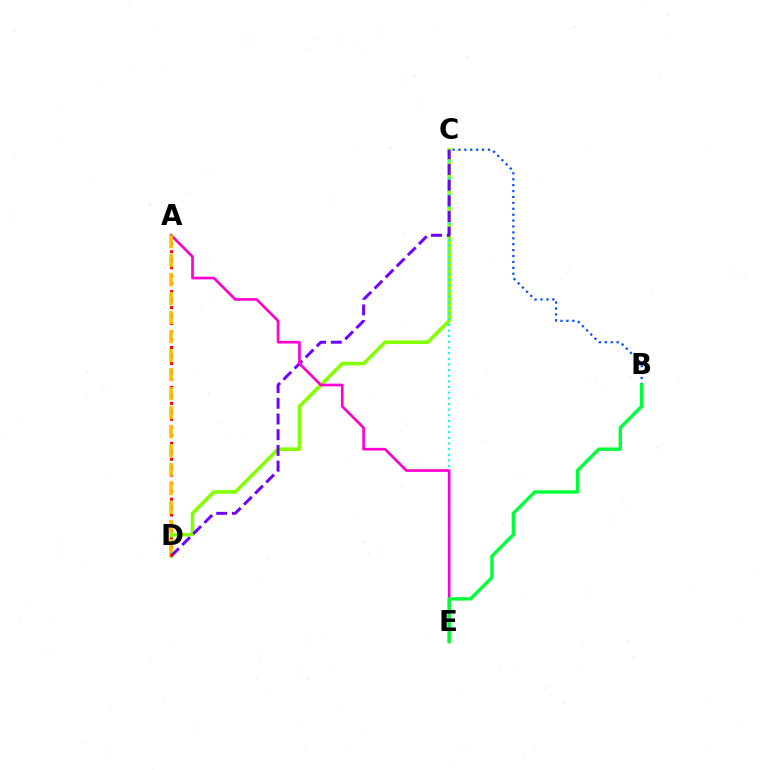{('C', 'D'): [{'color': '#84ff00', 'line_style': 'solid', 'thickness': 2.57}, {'color': '#7200ff', 'line_style': 'dashed', 'thickness': 2.13}], ('B', 'C'): [{'color': '#004bff', 'line_style': 'dotted', 'thickness': 1.61}], ('C', 'E'): [{'color': '#00fff6', 'line_style': 'dotted', 'thickness': 1.53}], ('A', 'D'): [{'color': '#ff0000', 'line_style': 'dotted', 'thickness': 2.17}, {'color': '#ffbd00', 'line_style': 'dashed', 'thickness': 2.58}], ('A', 'E'): [{'color': '#ff00cf', 'line_style': 'solid', 'thickness': 1.92}], ('B', 'E'): [{'color': '#00ff39', 'line_style': 'solid', 'thickness': 2.43}]}